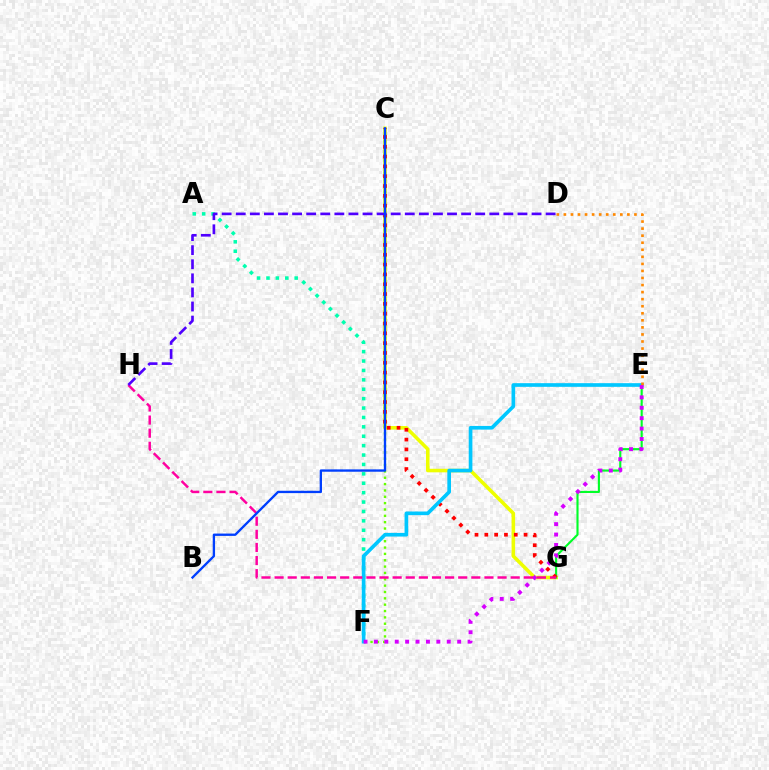{('C', 'G'): [{'color': '#eeff00', 'line_style': 'solid', 'thickness': 2.56}, {'color': '#ff0000', 'line_style': 'dotted', 'thickness': 2.67}], ('E', 'G'): [{'color': '#00ff27', 'line_style': 'solid', 'thickness': 1.53}], ('A', 'F'): [{'color': '#00ffaf', 'line_style': 'dotted', 'thickness': 2.55}], ('C', 'F'): [{'color': '#66ff00', 'line_style': 'dotted', 'thickness': 1.72}], ('E', 'F'): [{'color': '#00c7ff', 'line_style': 'solid', 'thickness': 2.64}, {'color': '#d600ff', 'line_style': 'dotted', 'thickness': 2.83}], ('G', 'H'): [{'color': '#ff00a0', 'line_style': 'dashed', 'thickness': 1.78}], ('D', 'E'): [{'color': '#ff8800', 'line_style': 'dotted', 'thickness': 1.92}], ('D', 'H'): [{'color': '#4f00ff', 'line_style': 'dashed', 'thickness': 1.91}], ('B', 'C'): [{'color': '#003fff', 'line_style': 'solid', 'thickness': 1.68}]}